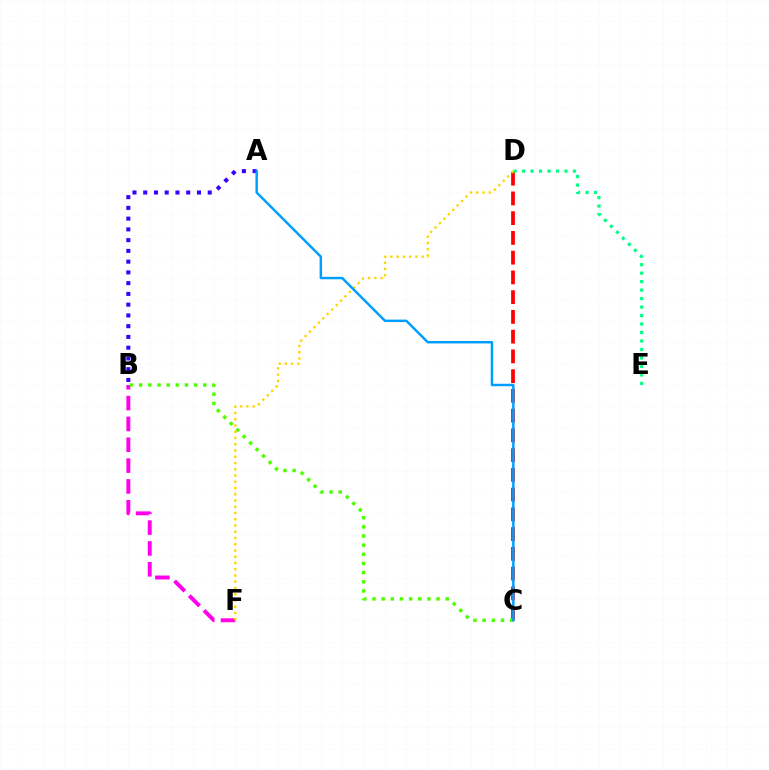{('C', 'D'): [{'color': '#ff0000', 'line_style': 'dashed', 'thickness': 2.68}], ('B', 'F'): [{'color': '#ff00ed', 'line_style': 'dashed', 'thickness': 2.83}], ('B', 'C'): [{'color': '#4fff00', 'line_style': 'dotted', 'thickness': 2.49}], ('D', 'F'): [{'color': '#ffd500', 'line_style': 'dotted', 'thickness': 1.7}], ('A', 'B'): [{'color': '#3700ff', 'line_style': 'dotted', 'thickness': 2.92}], ('A', 'C'): [{'color': '#009eff', 'line_style': 'solid', 'thickness': 1.77}], ('D', 'E'): [{'color': '#00ff86', 'line_style': 'dotted', 'thickness': 2.3}]}